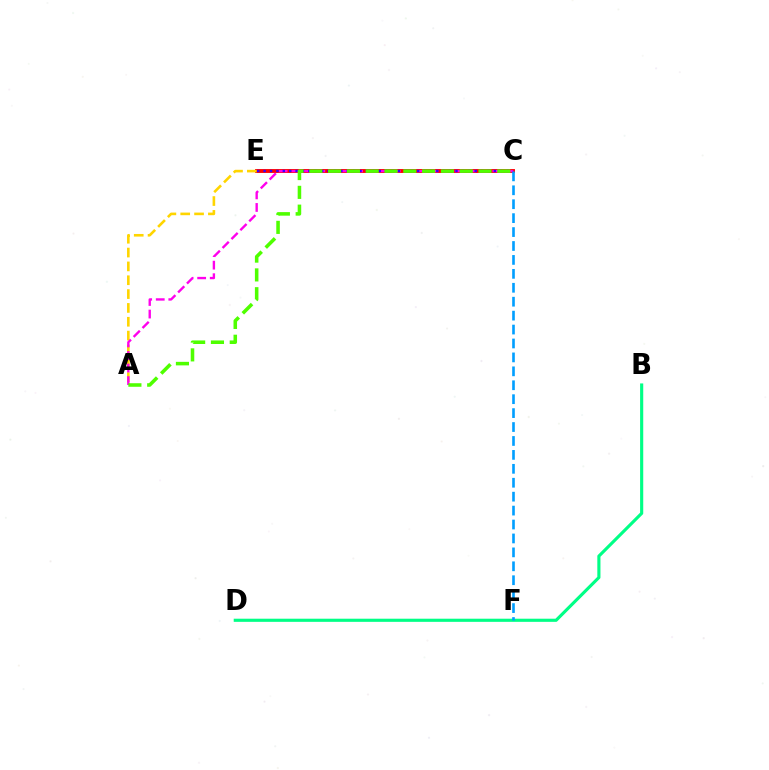{('C', 'E'): [{'color': '#ff0000', 'line_style': 'solid', 'thickness': 2.79}, {'color': '#3700ff', 'line_style': 'dotted', 'thickness': 1.74}], ('B', 'D'): [{'color': '#00ff86', 'line_style': 'solid', 'thickness': 2.26}], ('A', 'E'): [{'color': '#ffd500', 'line_style': 'dashed', 'thickness': 1.88}], ('A', 'C'): [{'color': '#ff00ed', 'line_style': 'dashed', 'thickness': 1.71}, {'color': '#4fff00', 'line_style': 'dashed', 'thickness': 2.55}], ('C', 'F'): [{'color': '#009eff', 'line_style': 'dashed', 'thickness': 1.89}]}